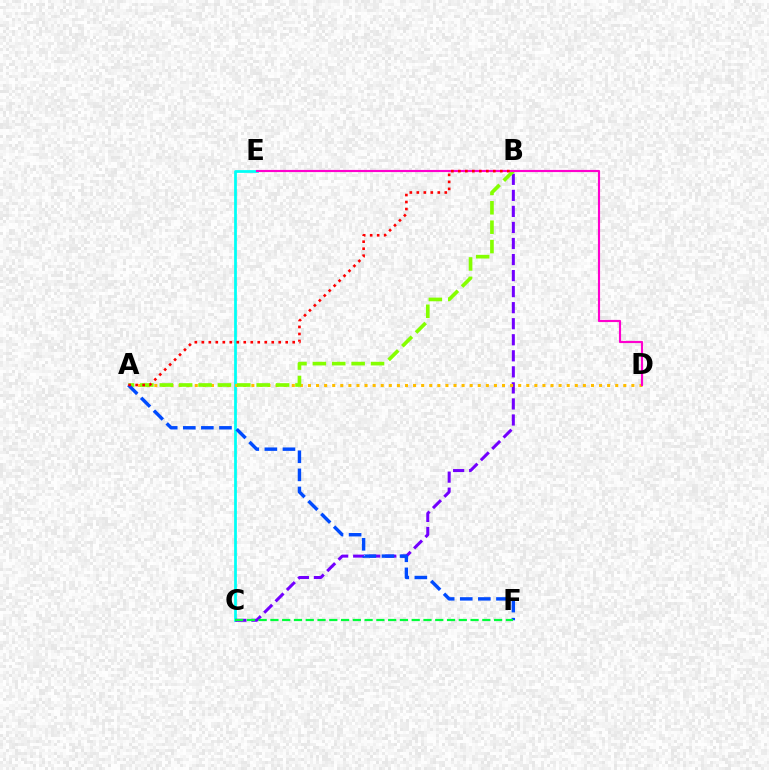{('C', 'E'): [{'color': '#00fff6', 'line_style': 'solid', 'thickness': 1.98}], ('B', 'C'): [{'color': '#7200ff', 'line_style': 'dashed', 'thickness': 2.18}], ('A', 'D'): [{'color': '#ffbd00', 'line_style': 'dotted', 'thickness': 2.2}], ('A', 'B'): [{'color': '#84ff00', 'line_style': 'dashed', 'thickness': 2.63}, {'color': '#ff0000', 'line_style': 'dotted', 'thickness': 1.9}], ('A', 'F'): [{'color': '#004bff', 'line_style': 'dashed', 'thickness': 2.46}], ('D', 'E'): [{'color': '#ff00cf', 'line_style': 'solid', 'thickness': 1.55}], ('C', 'F'): [{'color': '#00ff39', 'line_style': 'dashed', 'thickness': 1.6}]}